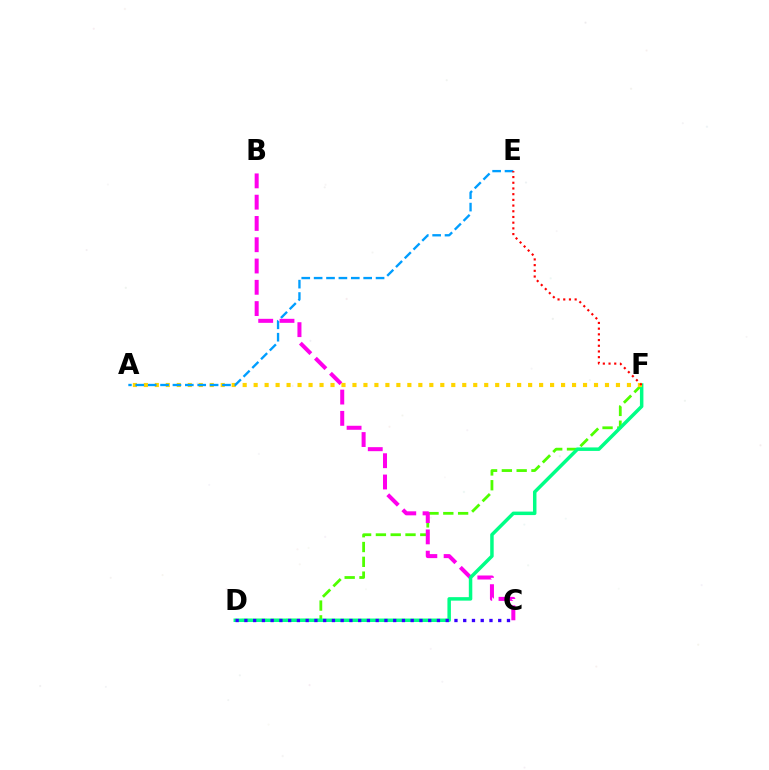{('D', 'F'): [{'color': '#4fff00', 'line_style': 'dashed', 'thickness': 2.01}, {'color': '#00ff86', 'line_style': 'solid', 'thickness': 2.51}], ('B', 'C'): [{'color': '#ff00ed', 'line_style': 'dashed', 'thickness': 2.89}], ('A', 'F'): [{'color': '#ffd500', 'line_style': 'dotted', 'thickness': 2.98}], ('A', 'E'): [{'color': '#009eff', 'line_style': 'dashed', 'thickness': 1.68}], ('C', 'D'): [{'color': '#3700ff', 'line_style': 'dotted', 'thickness': 2.38}], ('E', 'F'): [{'color': '#ff0000', 'line_style': 'dotted', 'thickness': 1.55}]}